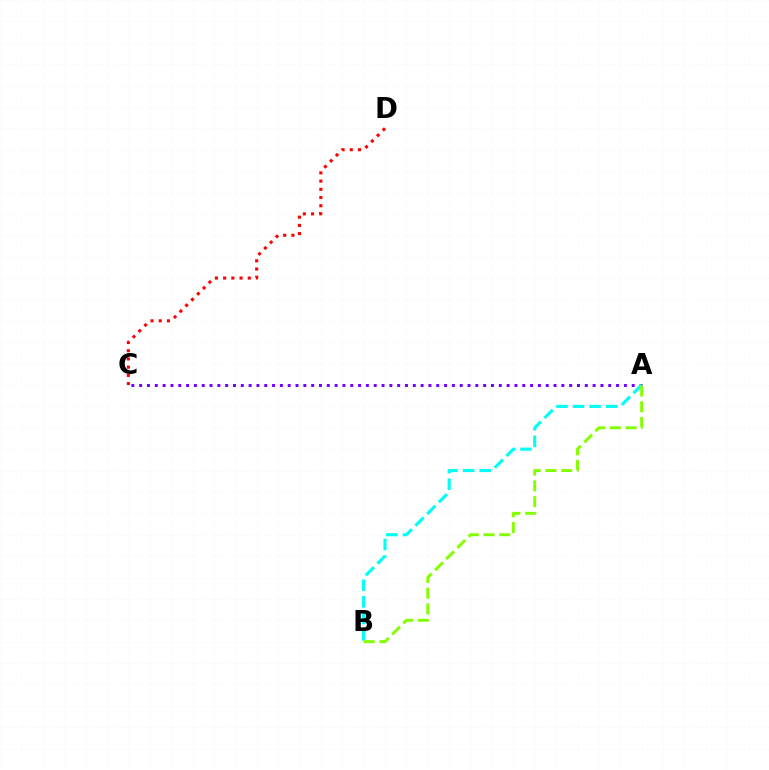{('C', 'D'): [{'color': '#ff0000', 'line_style': 'dotted', 'thickness': 2.23}], ('A', 'C'): [{'color': '#7200ff', 'line_style': 'dotted', 'thickness': 2.12}], ('A', 'B'): [{'color': '#00fff6', 'line_style': 'dashed', 'thickness': 2.25}, {'color': '#84ff00', 'line_style': 'dashed', 'thickness': 2.14}]}